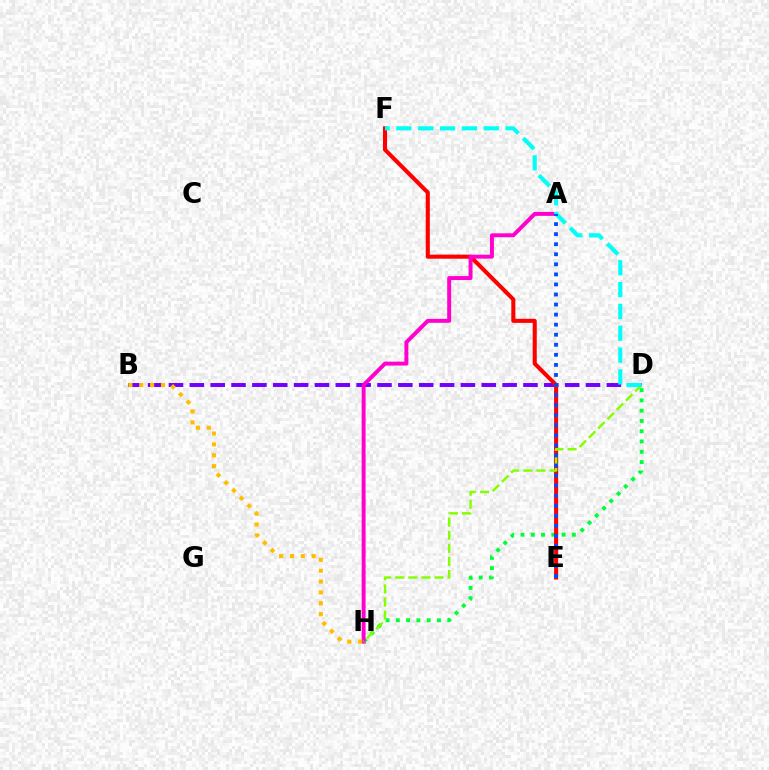{('B', 'D'): [{'color': '#7200ff', 'line_style': 'dashed', 'thickness': 2.83}], ('D', 'H'): [{'color': '#00ff39', 'line_style': 'dotted', 'thickness': 2.79}, {'color': '#84ff00', 'line_style': 'dashed', 'thickness': 1.78}], ('E', 'F'): [{'color': '#ff0000', 'line_style': 'solid', 'thickness': 2.93}], ('A', 'H'): [{'color': '#ff00cf', 'line_style': 'solid', 'thickness': 2.84}], ('B', 'H'): [{'color': '#ffbd00', 'line_style': 'dotted', 'thickness': 2.95}], ('D', 'F'): [{'color': '#00fff6', 'line_style': 'dashed', 'thickness': 2.97}], ('A', 'E'): [{'color': '#004bff', 'line_style': 'dotted', 'thickness': 2.73}]}